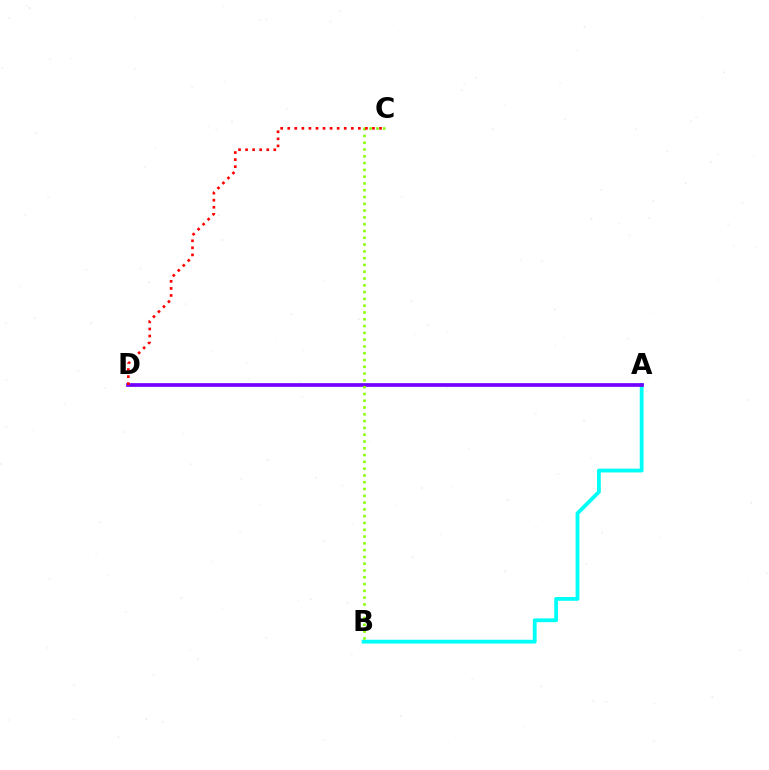{('A', 'B'): [{'color': '#00fff6', 'line_style': 'solid', 'thickness': 2.74}], ('A', 'D'): [{'color': '#7200ff', 'line_style': 'solid', 'thickness': 2.67}], ('B', 'C'): [{'color': '#84ff00', 'line_style': 'dotted', 'thickness': 1.84}], ('C', 'D'): [{'color': '#ff0000', 'line_style': 'dotted', 'thickness': 1.92}]}